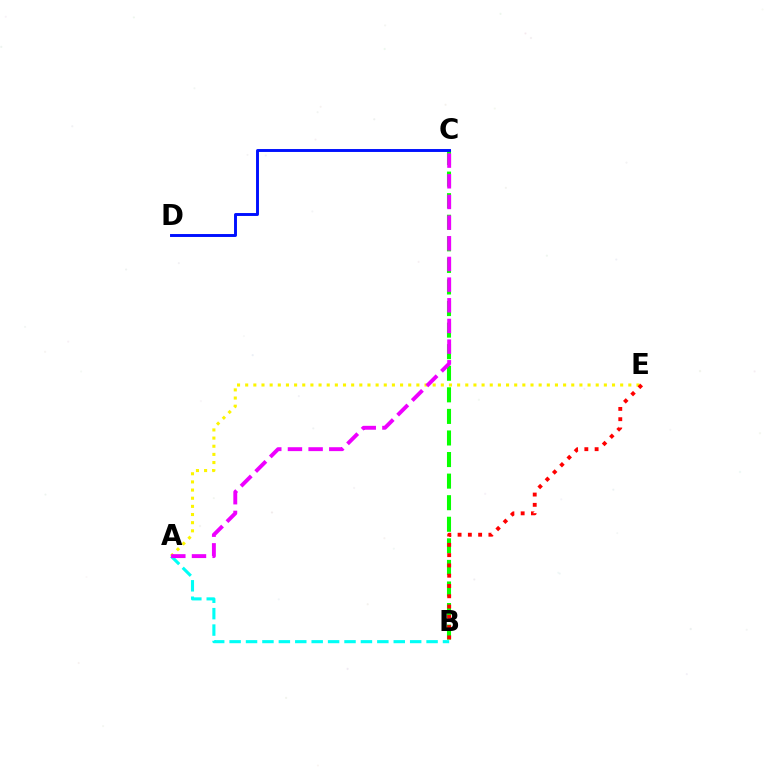{('A', 'B'): [{'color': '#00fff6', 'line_style': 'dashed', 'thickness': 2.23}], ('B', 'C'): [{'color': '#08ff00', 'line_style': 'dashed', 'thickness': 2.93}], ('A', 'E'): [{'color': '#fcf500', 'line_style': 'dotted', 'thickness': 2.21}], ('C', 'D'): [{'color': '#0010ff', 'line_style': 'solid', 'thickness': 2.1}], ('A', 'C'): [{'color': '#ee00ff', 'line_style': 'dashed', 'thickness': 2.81}], ('B', 'E'): [{'color': '#ff0000', 'line_style': 'dotted', 'thickness': 2.79}]}